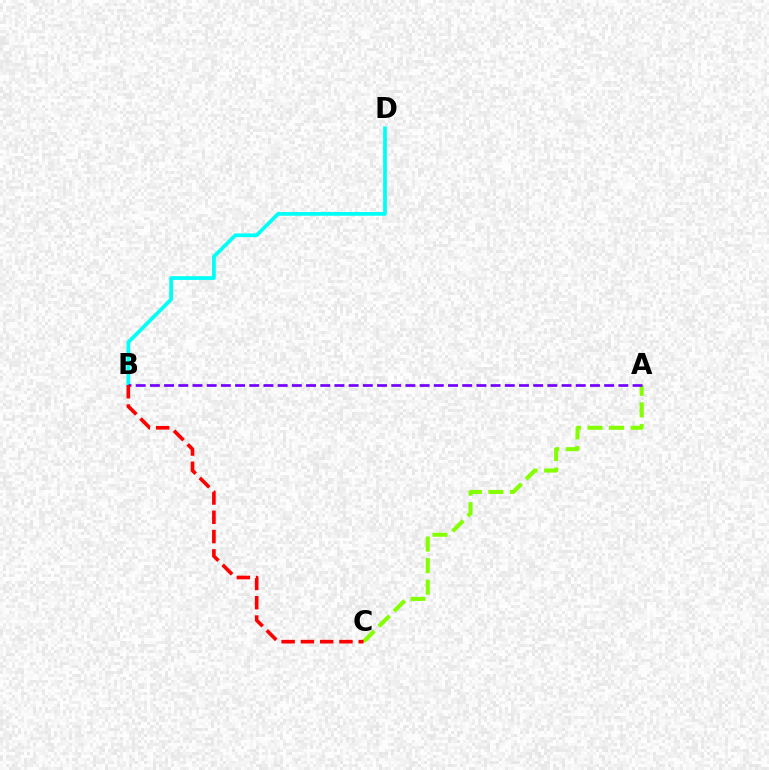{('B', 'D'): [{'color': '#00fff6', 'line_style': 'solid', 'thickness': 2.69}], ('A', 'C'): [{'color': '#84ff00', 'line_style': 'dashed', 'thickness': 2.93}], ('A', 'B'): [{'color': '#7200ff', 'line_style': 'dashed', 'thickness': 1.93}], ('B', 'C'): [{'color': '#ff0000', 'line_style': 'dashed', 'thickness': 2.62}]}